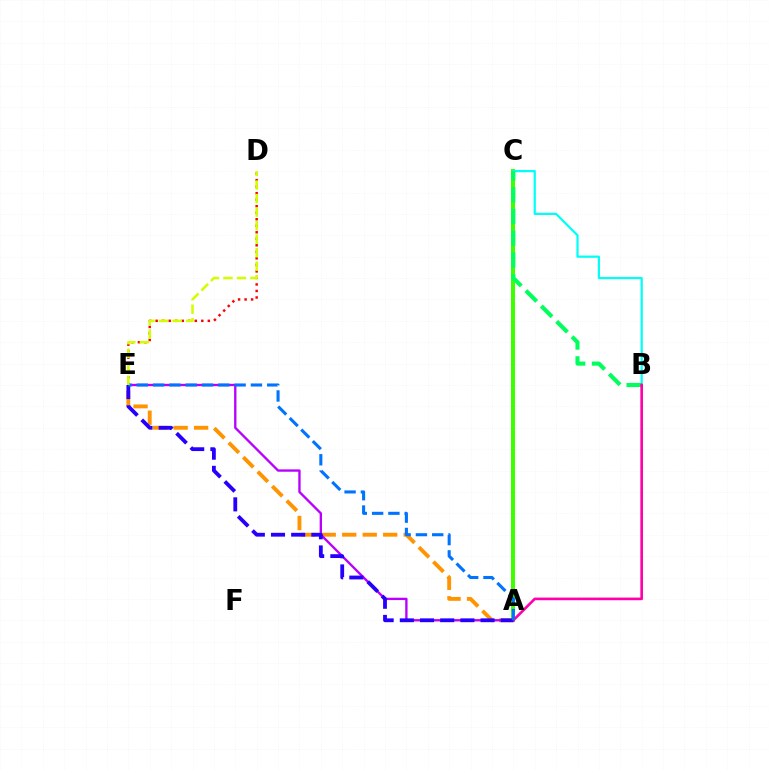{('A', 'C'): [{'color': '#3dff00', 'line_style': 'solid', 'thickness': 2.87}], ('A', 'E'): [{'color': '#ff9400', 'line_style': 'dashed', 'thickness': 2.78}, {'color': '#b900ff', 'line_style': 'solid', 'thickness': 1.69}, {'color': '#2500ff', 'line_style': 'dashed', 'thickness': 2.74}, {'color': '#0074ff', 'line_style': 'dashed', 'thickness': 2.21}], ('B', 'C'): [{'color': '#00fff6', 'line_style': 'solid', 'thickness': 1.59}, {'color': '#00ff5c', 'line_style': 'dashed', 'thickness': 2.95}], ('A', 'B'): [{'color': '#ff00ac', 'line_style': 'solid', 'thickness': 1.9}], ('D', 'E'): [{'color': '#ff0000', 'line_style': 'dotted', 'thickness': 1.77}, {'color': '#d1ff00', 'line_style': 'dashed', 'thickness': 1.84}]}